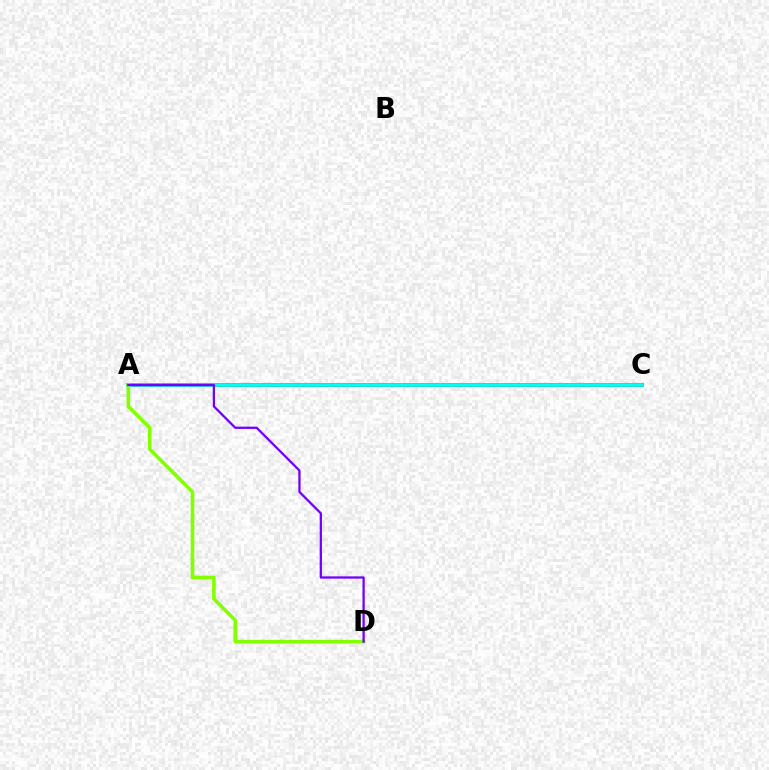{('A', 'C'): [{'color': '#ff0000', 'line_style': 'solid', 'thickness': 2.9}, {'color': '#00fff6', 'line_style': 'solid', 'thickness': 2.68}], ('A', 'D'): [{'color': '#84ff00', 'line_style': 'solid', 'thickness': 2.6}, {'color': '#7200ff', 'line_style': 'solid', 'thickness': 1.64}]}